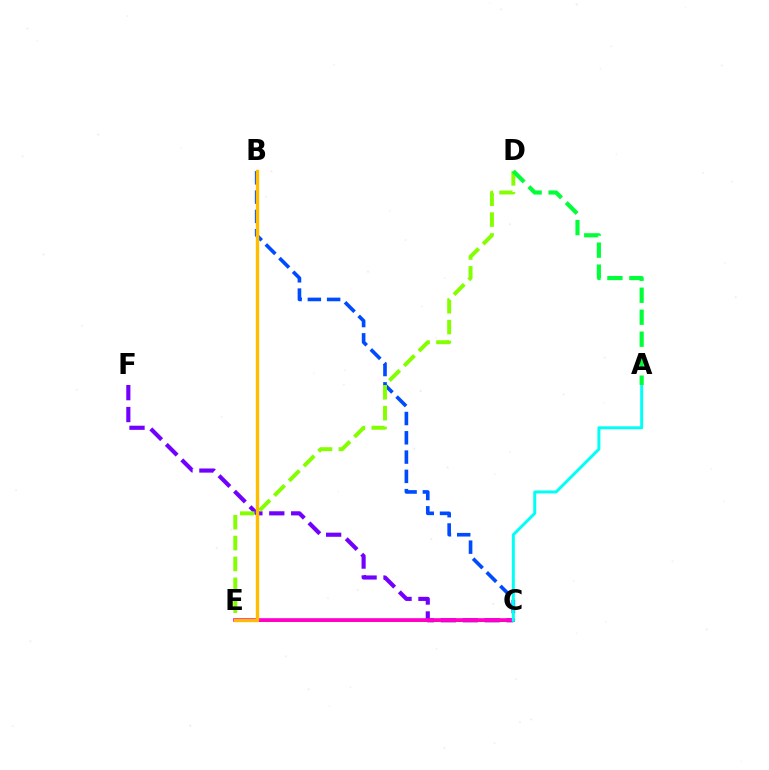{('B', 'C'): [{'color': '#004bff', 'line_style': 'dashed', 'thickness': 2.62}], ('C', 'F'): [{'color': '#7200ff', 'line_style': 'dashed', 'thickness': 2.98}], ('C', 'E'): [{'color': '#ff0000', 'line_style': 'solid', 'thickness': 1.99}, {'color': '#ff00cf', 'line_style': 'solid', 'thickness': 2.63}], ('D', 'E'): [{'color': '#84ff00', 'line_style': 'dashed', 'thickness': 2.83}], ('A', 'C'): [{'color': '#00fff6', 'line_style': 'solid', 'thickness': 2.13}], ('B', 'E'): [{'color': '#ffbd00', 'line_style': 'solid', 'thickness': 2.44}], ('A', 'D'): [{'color': '#00ff39', 'line_style': 'dashed', 'thickness': 2.99}]}